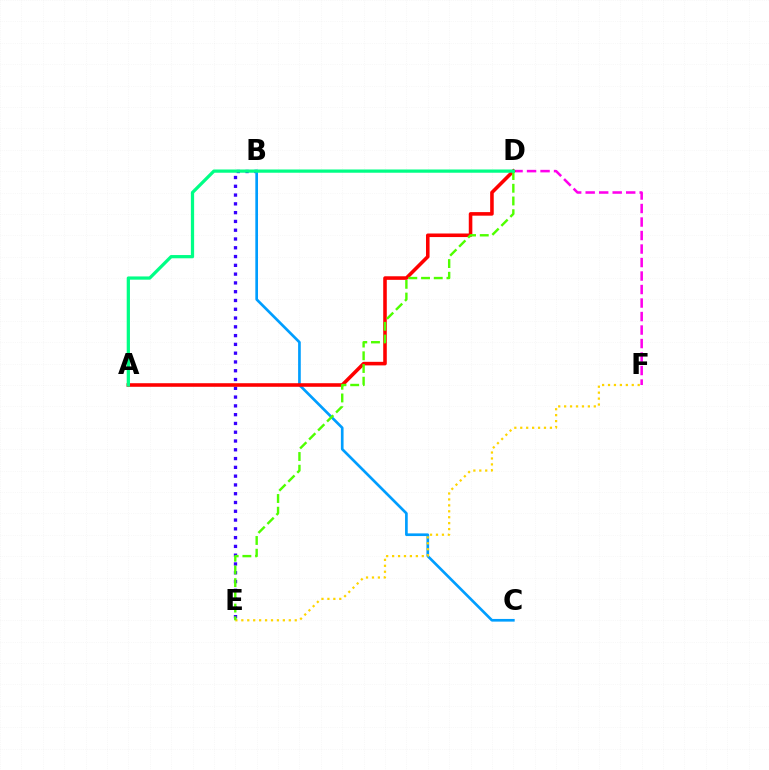{('D', 'F'): [{'color': '#ff00ed', 'line_style': 'dashed', 'thickness': 1.83}], ('B', 'E'): [{'color': '#3700ff', 'line_style': 'dotted', 'thickness': 2.39}], ('B', 'C'): [{'color': '#009eff', 'line_style': 'solid', 'thickness': 1.93}], ('E', 'F'): [{'color': '#ffd500', 'line_style': 'dotted', 'thickness': 1.61}], ('A', 'D'): [{'color': '#ff0000', 'line_style': 'solid', 'thickness': 2.57}, {'color': '#00ff86', 'line_style': 'solid', 'thickness': 2.34}], ('D', 'E'): [{'color': '#4fff00', 'line_style': 'dashed', 'thickness': 1.73}]}